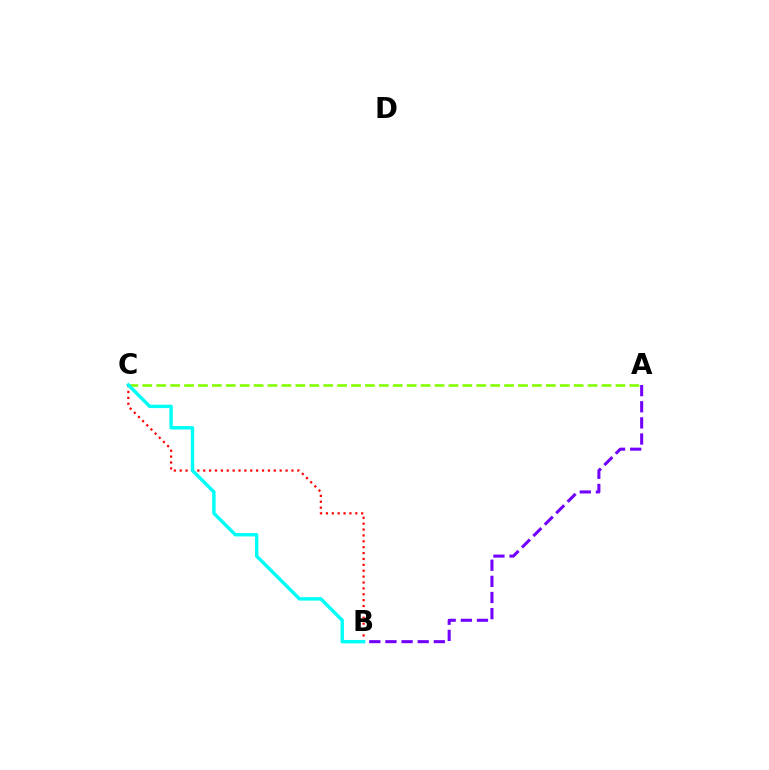{('A', 'B'): [{'color': '#7200ff', 'line_style': 'dashed', 'thickness': 2.19}], ('B', 'C'): [{'color': '#ff0000', 'line_style': 'dotted', 'thickness': 1.6}, {'color': '#00fff6', 'line_style': 'solid', 'thickness': 2.45}], ('A', 'C'): [{'color': '#84ff00', 'line_style': 'dashed', 'thickness': 1.89}]}